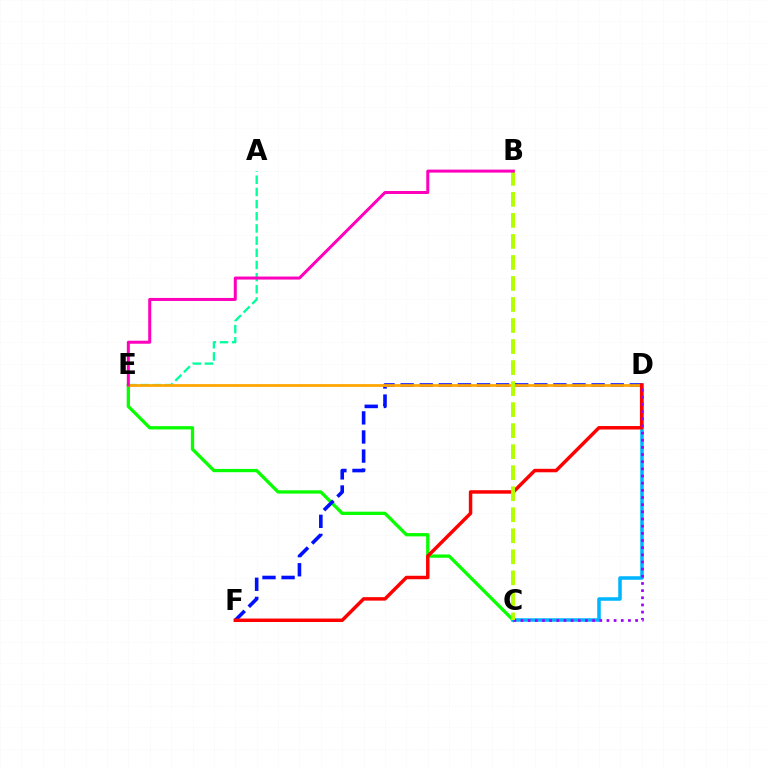{('A', 'E'): [{'color': '#00ff9d', 'line_style': 'dashed', 'thickness': 1.65}], ('C', 'E'): [{'color': '#08ff00', 'line_style': 'solid', 'thickness': 2.37}], ('C', 'D'): [{'color': '#00b5ff', 'line_style': 'solid', 'thickness': 2.55}, {'color': '#9b00ff', 'line_style': 'dotted', 'thickness': 1.95}], ('D', 'F'): [{'color': '#0010ff', 'line_style': 'dashed', 'thickness': 2.59}, {'color': '#ff0000', 'line_style': 'solid', 'thickness': 2.5}], ('D', 'E'): [{'color': '#ffa500', 'line_style': 'solid', 'thickness': 1.97}], ('B', 'C'): [{'color': '#b3ff00', 'line_style': 'dashed', 'thickness': 2.86}], ('B', 'E'): [{'color': '#ff00bd', 'line_style': 'solid', 'thickness': 2.17}]}